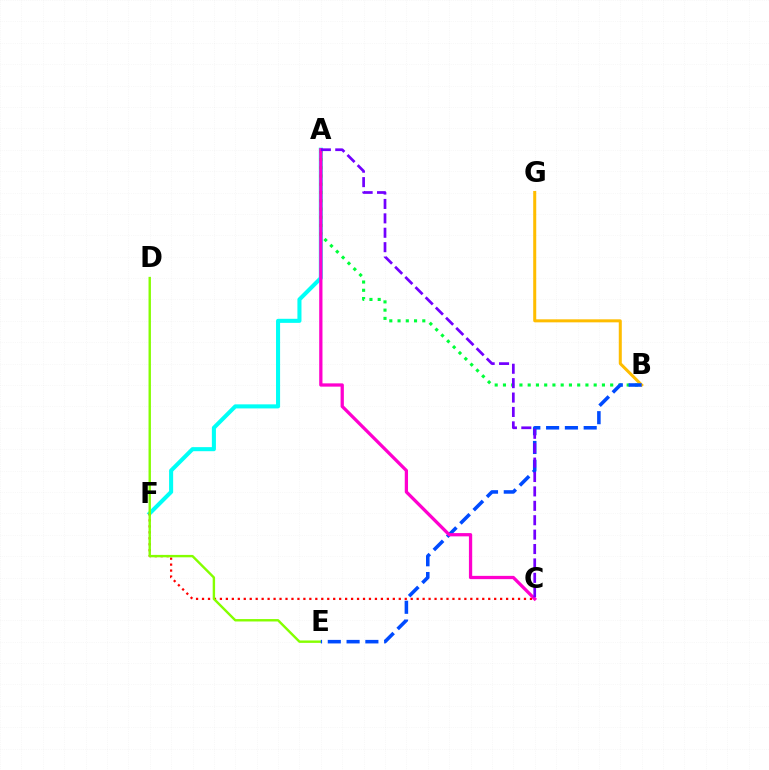{('A', 'F'): [{'color': '#00fff6', 'line_style': 'solid', 'thickness': 2.93}], ('C', 'F'): [{'color': '#ff0000', 'line_style': 'dotted', 'thickness': 1.62}], ('A', 'B'): [{'color': '#00ff39', 'line_style': 'dotted', 'thickness': 2.24}], ('B', 'G'): [{'color': '#ffbd00', 'line_style': 'solid', 'thickness': 2.18}], ('D', 'E'): [{'color': '#84ff00', 'line_style': 'solid', 'thickness': 1.73}], ('B', 'E'): [{'color': '#004bff', 'line_style': 'dashed', 'thickness': 2.55}], ('A', 'C'): [{'color': '#ff00cf', 'line_style': 'solid', 'thickness': 2.36}, {'color': '#7200ff', 'line_style': 'dashed', 'thickness': 1.96}]}